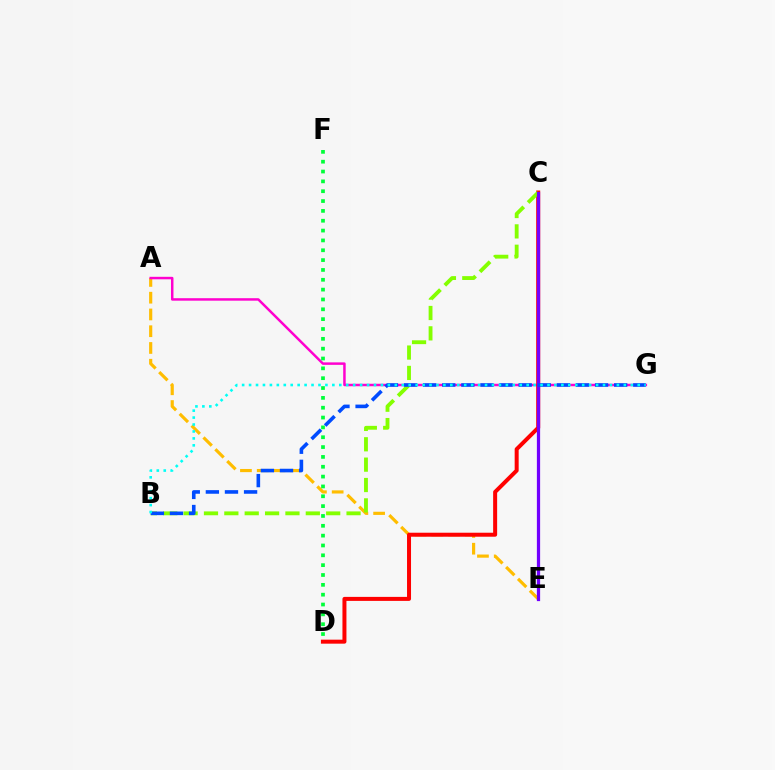{('A', 'E'): [{'color': '#ffbd00', 'line_style': 'dashed', 'thickness': 2.28}], ('A', 'G'): [{'color': '#ff00cf', 'line_style': 'solid', 'thickness': 1.79}], ('C', 'D'): [{'color': '#ff0000', 'line_style': 'solid', 'thickness': 2.88}], ('B', 'C'): [{'color': '#84ff00', 'line_style': 'dashed', 'thickness': 2.77}], ('C', 'E'): [{'color': '#7200ff', 'line_style': 'solid', 'thickness': 2.33}], ('B', 'G'): [{'color': '#004bff', 'line_style': 'dashed', 'thickness': 2.59}, {'color': '#00fff6', 'line_style': 'dotted', 'thickness': 1.89}], ('D', 'F'): [{'color': '#00ff39', 'line_style': 'dotted', 'thickness': 2.67}]}